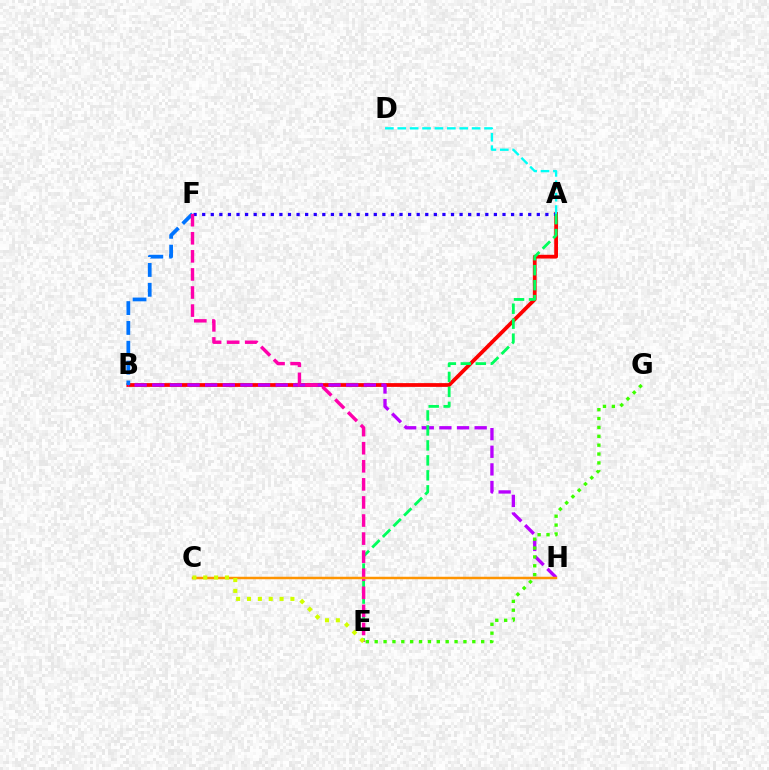{('A', 'B'): [{'color': '#ff0000', 'line_style': 'solid', 'thickness': 2.71}], ('B', 'H'): [{'color': '#b900ff', 'line_style': 'dashed', 'thickness': 2.4}], ('B', 'F'): [{'color': '#0074ff', 'line_style': 'dashed', 'thickness': 2.7}], ('A', 'F'): [{'color': '#2500ff', 'line_style': 'dotted', 'thickness': 2.33}], ('A', 'E'): [{'color': '#00ff5c', 'line_style': 'dashed', 'thickness': 2.03}], ('E', 'G'): [{'color': '#3dff00', 'line_style': 'dotted', 'thickness': 2.41}], ('E', 'F'): [{'color': '#ff00ac', 'line_style': 'dashed', 'thickness': 2.46}], ('A', 'D'): [{'color': '#00fff6', 'line_style': 'dashed', 'thickness': 1.68}], ('C', 'H'): [{'color': '#ff9400', 'line_style': 'solid', 'thickness': 1.78}], ('C', 'E'): [{'color': '#d1ff00', 'line_style': 'dotted', 'thickness': 2.95}]}